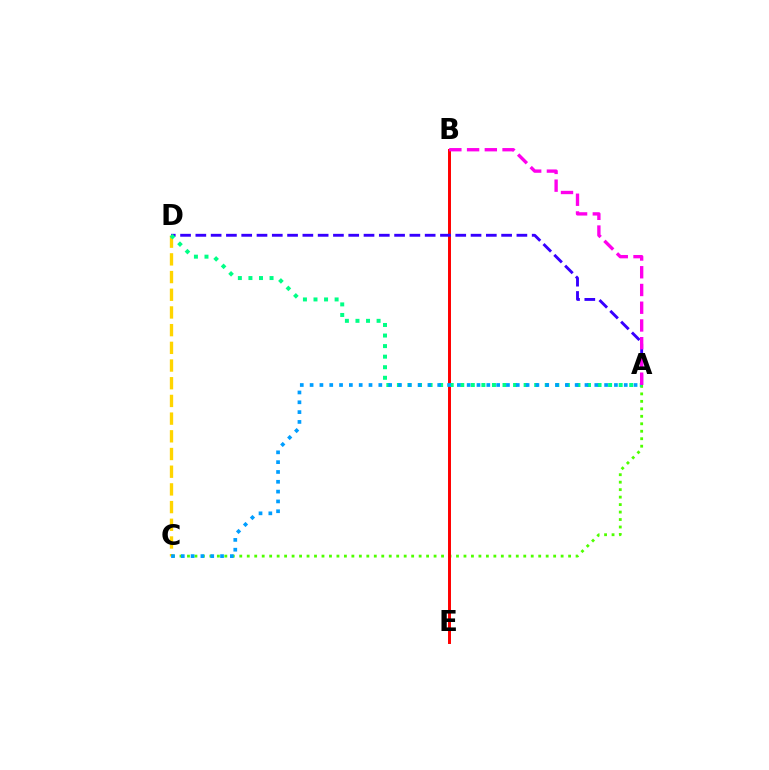{('A', 'C'): [{'color': '#4fff00', 'line_style': 'dotted', 'thickness': 2.03}, {'color': '#009eff', 'line_style': 'dotted', 'thickness': 2.67}], ('B', 'E'): [{'color': '#ff0000', 'line_style': 'solid', 'thickness': 2.13}], ('A', 'D'): [{'color': '#3700ff', 'line_style': 'dashed', 'thickness': 2.08}, {'color': '#00ff86', 'line_style': 'dotted', 'thickness': 2.87}], ('C', 'D'): [{'color': '#ffd500', 'line_style': 'dashed', 'thickness': 2.4}], ('A', 'B'): [{'color': '#ff00ed', 'line_style': 'dashed', 'thickness': 2.41}]}